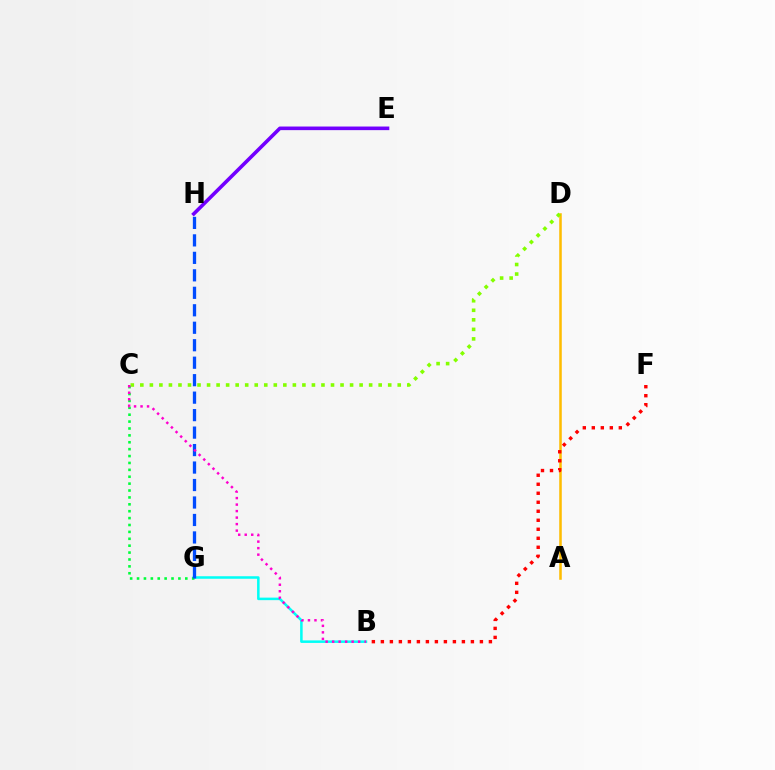{('A', 'D'): [{'color': '#ffbd00', 'line_style': 'solid', 'thickness': 1.83}], ('C', 'D'): [{'color': '#84ff00', 'line_style': 'dotted', 'thickness': 2.59}], ('B', 'G'): [{'color': '#00fff6', 'line_style': 'solid', 'thickness': 1.82}], ('E', 'H'): [{'color': '#7200ff', 'line_style': 'solid', 'thickness': 2.6}], ('B', 'F'): [{'color': '#ff0000', 'line_style': 'dotted', 'thickness': 2.45}], ('C', 'G'): [{'color': '#00ff39', 'line_style': 'dotted', 'thickness': 1.87}], ('G', 'H'): [{'color': '#004bff', 'line_style': 'dashed', 'thickness': 2.37}], ('B', 'C'): [{'color': '#ff00cf', 'line_style': 'dotted', 'thickness': 1.77}]}